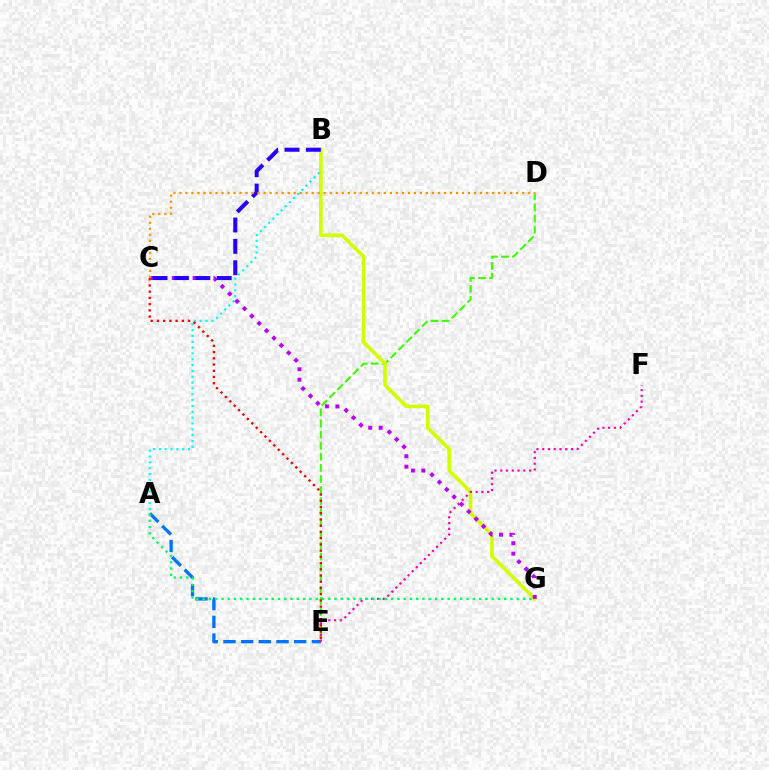{('A', 'B'): [{'color': '#00fff6', 'line_style': 'dotted', 'thickness': 1.58}], ('D', 'E'): [{'color': '#3dff00', 'line_style': 'dashed', 'thickness': 1.51}], ('A', 'E'): [{'color': '#0074ff', 'line_style': 'dashed', 'thickness': 2.4}], ('B', 'G'): [{'color': '#d1ff00', 'line_style': 'solid', 'thickness': 2.6}], ('C', 'E'): [{'color': '#ff0000', 'line_style': 'dotted', 'thickness': 1.69}], ('E', 'F'): [{'color': '#ff00ac', 'line_style': 'dotted', 'thickness': 1.56}], ('C', 'G'): [{'color': '#b900ff', 'line_style': 'dotted', 'thickness': 2.83}], ('B', 'C'): [{'color': '#2500ff', 'line_style': 'dashed', 'thickness': 2.9}], ('A', 'G'): [{'color': '#00ff5c', 'line_style': 'dotted', 'thickness': 1.71}], ('C', 'D'): [{'color': '#ff9400', 'line_style': 'dotted', 'thickness': 1.63}]}